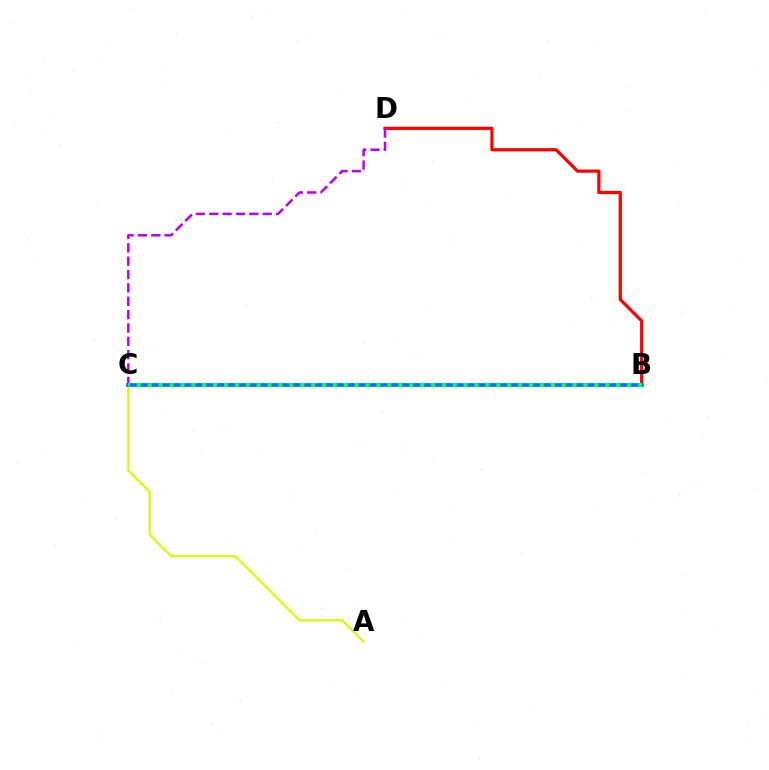{('A', 'C'): [{'color': '#d1ff00', 'line_style': 'solid', 'thickness': 1.59}], ('B', 'D'): [{'color': '#ff0000', 'line_style': 'solid', 'thickness': 2.31}], ('C', 'D'): [{'color': '#b900ff', 'line_style': 'dashed', 'thickness': 1.81}], ('B', 'C'): [{'color': '#0074ff', 'line_style': 'solid', 'thickness': 2.69}, {'color': '#00ff5c', 'line_style': 'dotted', 'thickness': 2.96}]}